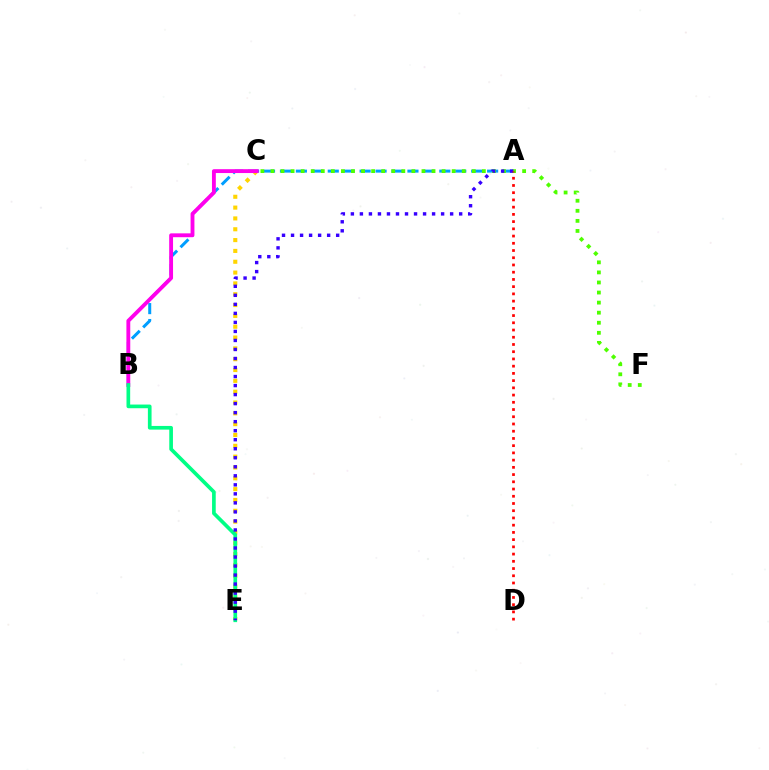{('A', 'B'): [{'color': '#009eff', 'line_style': 'dashed', 'thickness': 2.17}], ('C', 'F'): [{'color': '#4fff00', 'line_style': 'dotted', 'thickness': 2.74}], ('C', 'E'): [{'color': '#ffd500', 'line_style': 'dotted', 'thickness': 2.94}], ('B', 'C'): [{'color': '#ff00ed', 'line_style': 'solid', 'thickness': 2.78}], ('B', 'E'): [{'color': '#00ff86', 'line_style': 'solid', 'thickness': 2.65}], ('A', 'E'): [{'color': '#3700ff', 'line_style': 'dotted', 'thickness': 2.45}], ('A', 'D'): [{'color': '#ff0000', 'line_style': 'dotted', 'thickness': 1.96}]}